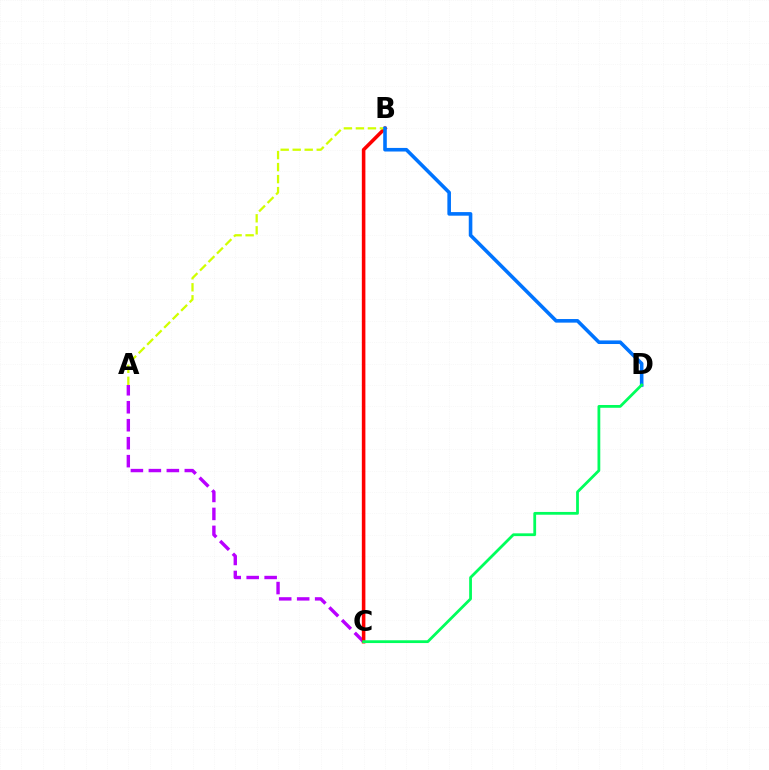{('A', 'C'): [{'color': '#b900ff', 'line_style': 'dashed', 'thickness': 2.44}], ('B', 'C'): [{'color': '#ff0000', 'line_style': 'solid', 'thickness': 2.56}], ('A', 'B'): [{'color': '#d1ff00', 'line_style': 'dashed', 'thickness': 1.63}], ('B', 'D'): [{'color': '#0074ff', 'line_style': 'solid', 'thickness': 2.59}], ('C', 'D'): [{'color': '#00ff5c', 'line_style': 'solid', 'thickness': 2.0}]}